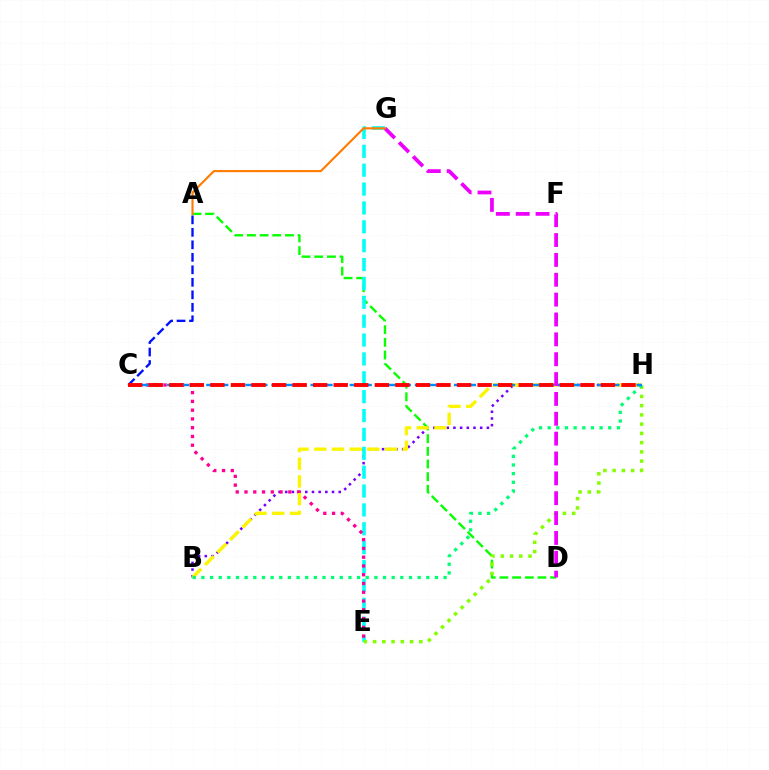{('A', 'D'): [{'color': '#08ff00', 'line_style': 'dashed', 'thickness': 1.72}], ('B', 'H'): [{'color': '#7200ff', 'line_style': 'dotted', 'thickness': 1.82}, {'color': '#fcf500', 'line_style': 'dashed', 'thickness': 2.4}, {'color': '#00ff74', 'line_style': 'dotted', 'thickness': 2.35}], ('E', 'G'): [{'color': '#00fff6', 'line_style': 'dashed', 'thickness': 2.56}], ('C', 'E'): [{'color': '#ff0094', 'line_style': 'dotted', 'thickness': 2.38}], ('E', 'H'): [{'color': '#84ff00', 'line_style': 'dotted', 'thickness': 2.51}], ('D', 'G'): [{'color': '#ee00ff', 'line_style': 'dashed', 'thickness': 2.7}], ('A', 'C'): [{'color': '#0010ff', 'line_style': 'dashed', 'thickness': 1.7}], ('C', 'H'): [{'color': '#008cff', 'line_style': 'dashed', 'thickness': 1.77}, {'color': '#ff0000', 'line_style': 'dashed', 'thickness': 2.79}], ('A', 'G'): [{'color': '#ff7c00', 'line_style': 'solid', 'thickness': 1.54}]}